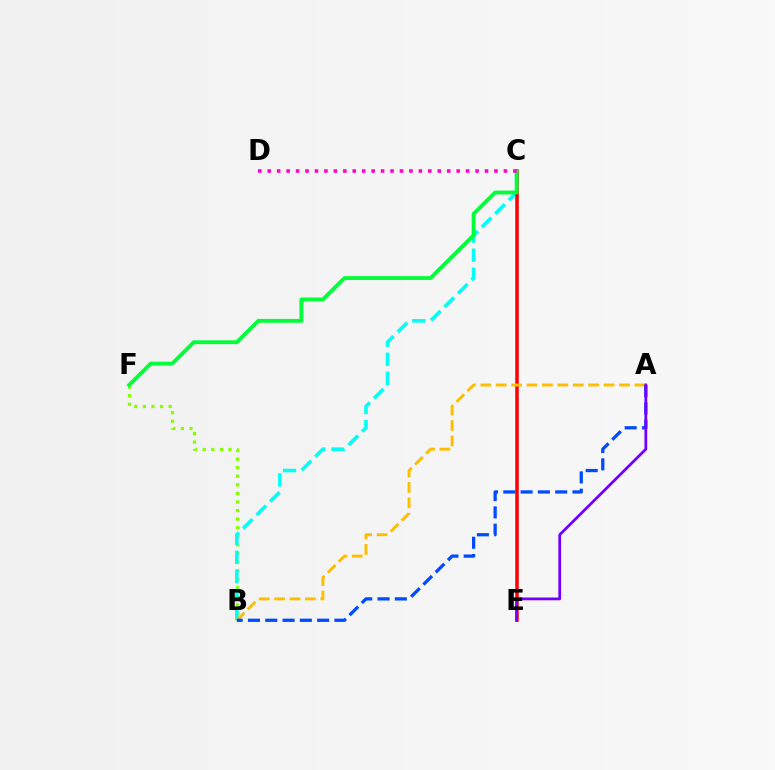{('B', 'F'): [{'color': '#84ff00', 'line_style': 'dotted', 'thickness': 2.33}], ('B', 'C'): [{'color': '#00fff6', 'line_style': 'dashed', 'thickness': 2.59}], ('C', 'E'): [{'color': '#ff0000', 'line_style': 'solid', 'thickness': 2.52}], ('C', 'F'): [{'color': '#00ff39', 'line_style': 'solid', 'thickness': 2.77}], ('A', 'B'): [{'color': '#ffbd00', 'line_style': 'dashed', 'thickness': 2.09}, {'color': '#004bff', 'line_style': 'dashed', 'thickness': 2.35}], ('A', 'E'): [{'color': '#7200ff', 'line_style': 'solid', 'thickness': 2.0}], ('C', 'D'): [{'color': '#ff00cf', 'line_style': 'dotted', 'thickness': 2.57}]}